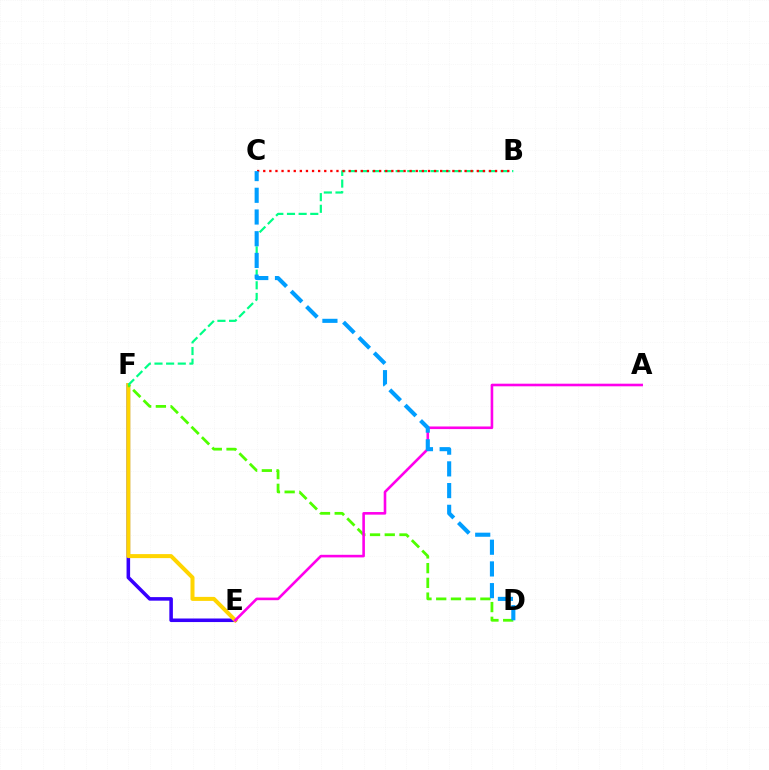{('E', 'F'): [{'color': '#3700ff', 'line_style': 'solid', 'thickness': 2.56}, {'color': '#ffd500', 'line_style': 'solid', 'thickness': 2.89}], ('D', 'F'): [{'color': '#4fff00', 'line_style': 'dashed', 'thickness': 2.0}], ('A', 'E'): [{'color': '#ff00ed', 'line_style': 'solid', 'thickness': 1.88}], ('B', 'F'): [{'color': '#00ff86', 'line_style': 'dashed', 'thickness': 1.58}], ('B', 'C'): [{'color': '#ff0000', 'line_style': 'dotted', 'thickness': 1.66}], ('C', 'D'): [{'color': '#009eff', 'line_style': 'dashed', 'thickness': 2.95}]}